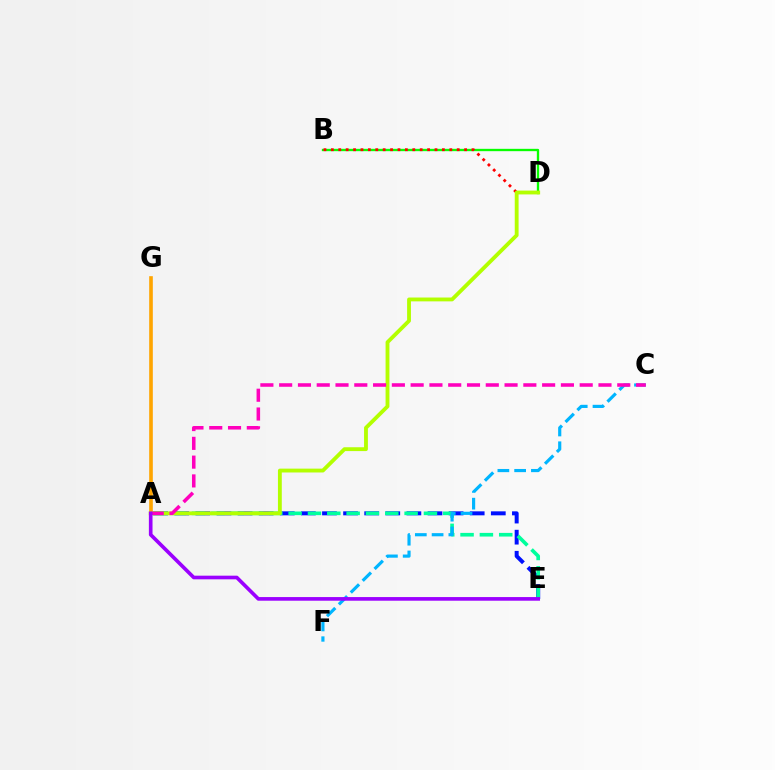{('A', 'E'): [{'color': '#0010ff', 'line_style': 'dashed', 'thickness': 2.87}, {'color': '#00ff9d', 'line_style': 'dashed', 'thickness': 2.63}, {'color': '#9b00ff', 'line_style': 'solid', 'thickness': 2.63}], ('B', 'D'): [{'color': '#08ff00', 'line_style': 'solid', 'thickness': 1.69}, {'color': '#ff0000', 'line_style': 'dotted', 'thickness': 2.01}], ('A', 'G'): [{'color': '#ffa500', 'line_style': 'solid', 'thickness': 2.62}], ('C', 'F'): [{'color': '#00b5ff', 'line_style': 'dashed', 'thickness': 2.28}], ('A', 'D'): [{'color': '#b3ff00', 'line_style': 'solid', 'thickness': 2.76}], ('A', 'C'): [{'color': '#ff00bd', 'line_style': 'dashed', 'thickness': 2.55}]}